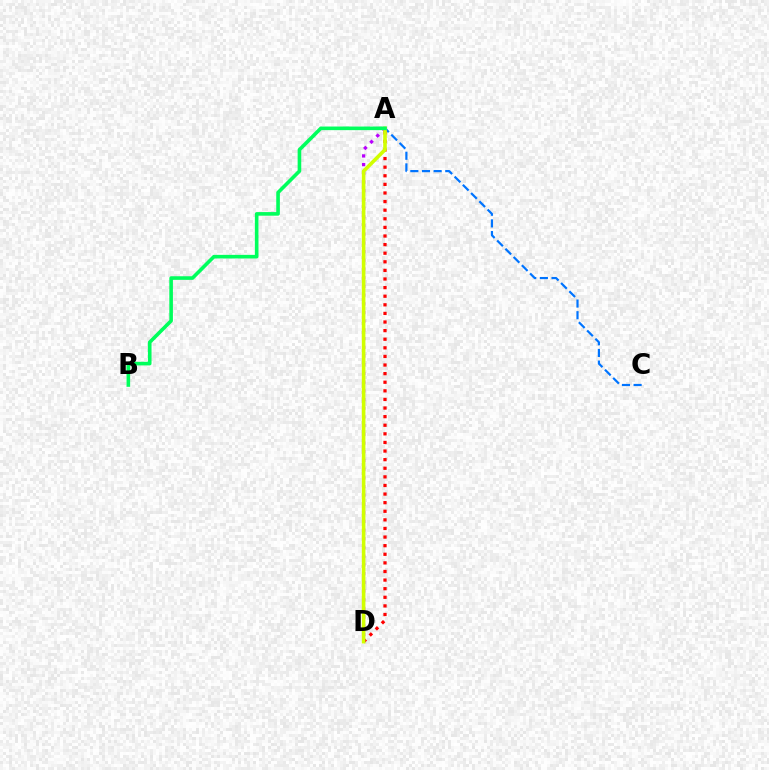{('A', 'D'): [{'color': '#b900ff', 'line_style': 'dotted', 'thickness': 2.36}, {'color': '#ff0000', 'line_style': 'dotted', 'thickness': 2.34}, {'color': '#d1ff00', 'line_style': 'solid', 'thickness': 2.59}], ('A', 'C'): [{'color': '#0074ff', 'line_style': 'dashed', 'thickness': 1.58}], ('A', 'B'): [{'color': '#00ff5c', 'line_style': 'solid', 'thickness': 2.6}]}